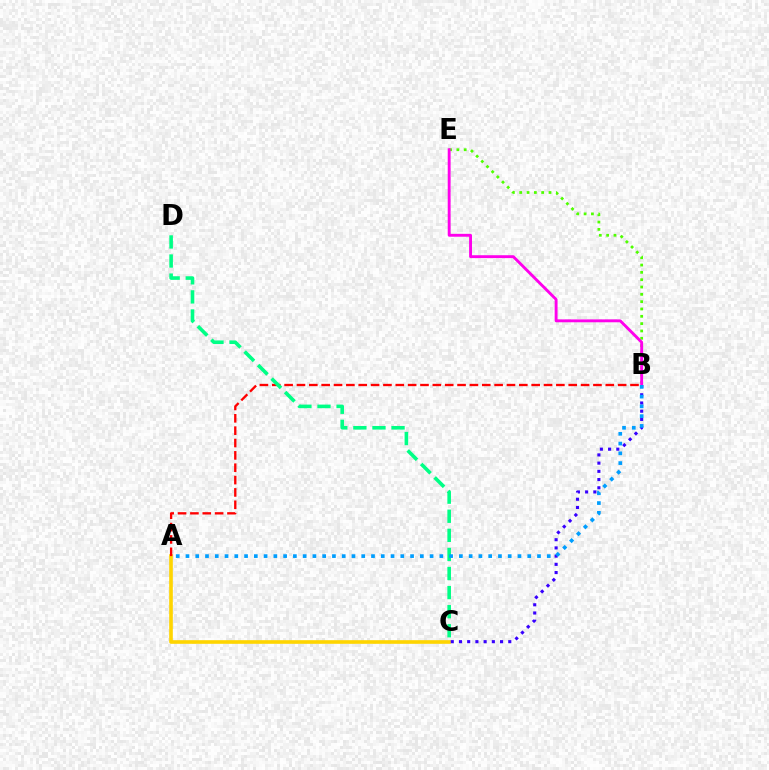{('A', 'C'): [{'color': '#ffd500', 'line_style': 'solid', 'thickness': 2.61}], ('B', 'E'): [{'color': '#4fff00', 'line_style': 'dotted', 'thickness': 1.99}, {'color': '#ff00ed', 'line_style': 'solid', 'thickness': 2.08}], ('B', 'C'): [{'color': '#3700ff', 'line_style': 'dotted', 'thickness': 2.23}], ('A', 'B'): [{'color': '#ff0000', 'line_style': 'dashed', 'thickness': 1.68}, {'color': '#009eff', 'line_style': 'dotted', 'thickness': 2.65}], ('C', 'D'): [{'color': '#00ff86', 'line_style': 'dashed', 'thickness': 2.59}]}